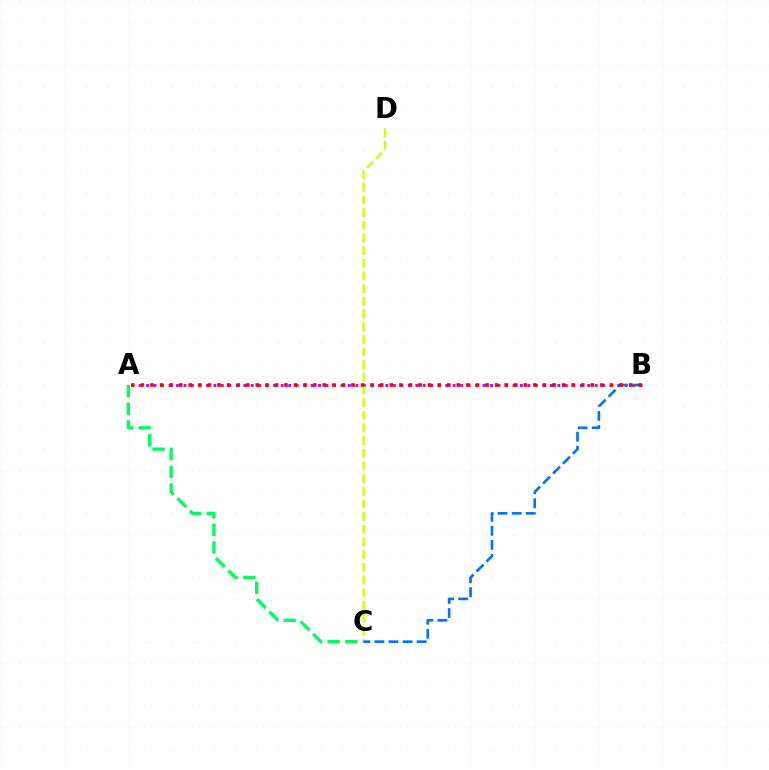{('A', 'B'): [{'color': '#b900ff', 'line_style': 'dotted', 'thickness': 2.03}, {'color': '#ff0000', 'line_style': 'dotted', 'thickness': 2.6}], ('C', 'D'): [{'color': '#d1ff00', 'line_style': 'dashed', 'thickness': 1.72}], ('A', 'C'): [{'color': '#00ff5c', 'line_style': 'dashed', 'thickness': 2.4}], ('B', 'C'): [{'color': '#0074ff', 'line_style': 'dashed', 'thickness': 1.91}]}